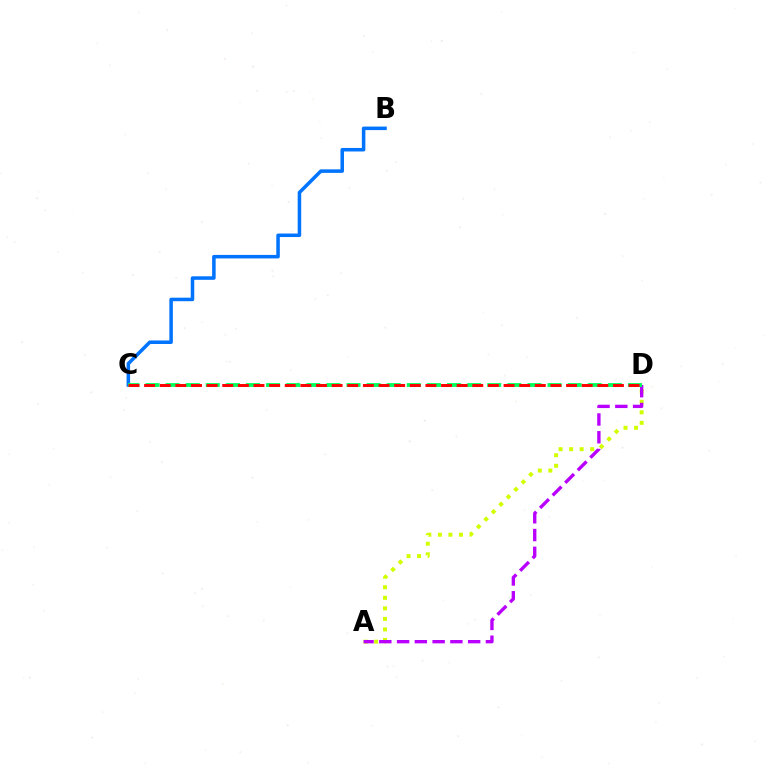{('A', 'D'): [{'color': '#d1ff00', 'line_style': 'dotted', 'thickness': 2.86}, {'color': '#b900ff', 'line_style': 'dashed', 'thickness': 2.41}], ('B', 'C'): [{'color': '#0074ff', 'line_style': 'solid', 'thickness': 2.53}], ('C', 'D'): [{'color': '#00ff5c', 'line_style': 'dashed', 'thickness': 2.73}, {'color': '#ff0000', 'line_style': 'dashed', 'thickness': 2.12}]}